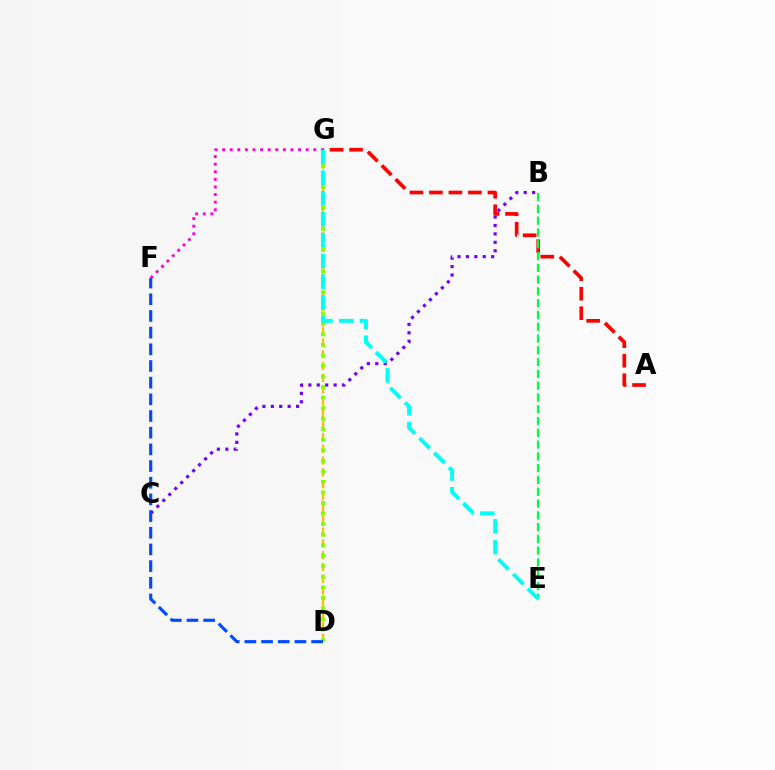{('D', 'G'): [{'color': '#ffbd00', 'line_style': 'dashed', 'thickness': 1.61}, {'color': '#84ff00', 'line_style': 'dotted', 'thickness': 2.86}], ('A', 'G'): [{'color': '#ff0000', 'line_style': 'dashed', 'thickness': 2.65}], ('B', 'C'): [{'color': '#7200ff', 'line_style': 'dotted', 'thickness': 2.29}], ('D', 'F'): [{'color': '#004bff', 'line_style': 'dashed', 'thickness': 2.27}], ('B', 'E'): [{'color': '#00ff39', 'line_style': 'dashed', 'thickness': 1.6}], ('F', 'G'): [{'color': '#ff00cf', 'line_style': 'dotted', 'thickness': 2.06}], ('E', 'G'): [{'color': '#00fff6', 'line_style': 'dashed', 'thickness': 2.83}]}